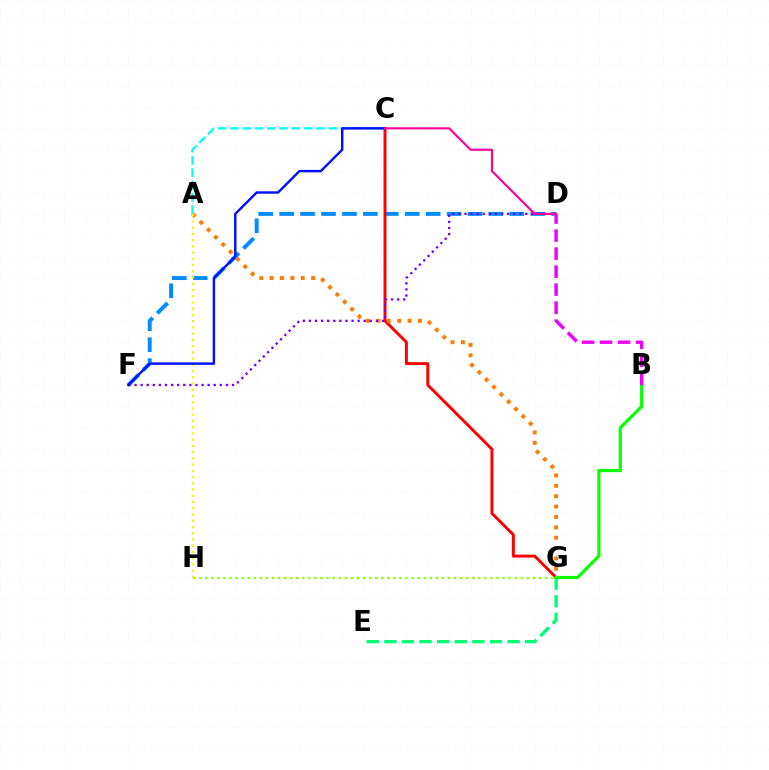{('A', 'C'): [{'color': '#00fff6', 'line_style': 'dashed', 'thickness': 1.67}], ('D', 'F'): [{'color': '#008cff', 'line_style': 'dashed', 'thickness': 2.84}, {'color': '#7200ff', 'line_style': 'dotted', 'thickness': 1.65}], ('G', 'H'): [{'color': '#84ff00', 'line_style': 'dotted', 'thickness': 1.65}], ('C', 'G'): [{'color': '#ff0000', 'line_style': 'solid', 'thickness': 2.12}], ('E', 'G'): [{'color': '#00ff74', 'line_style': 'dashed', 'thickness': 2.39}], ('B', 'G'): [{'color': '#08ff00', 'line_style': 'solid', 'thickness': 2.29}], ('A', 'G'): [{'color': '#ff7c00', 'line_style': 'dotted', 'thickness': 2.82}], ('A', 'H'): [{'color': '#fcf500', 'line_style': 'dotted', 'thickness': 1.69}], ('C', 'F'): [{'color': '#0010ff', 'line_style': 'solid', 'thickness': 1.74}], ('B', 'D'): [{'color': '#ee00ff', 'line_style': 'dashed', 'thickness': 2.45}], ('C', 'D'): [{'color': '#ff0094', 'line_style': 'solid', 'thickness': 1.54}]}